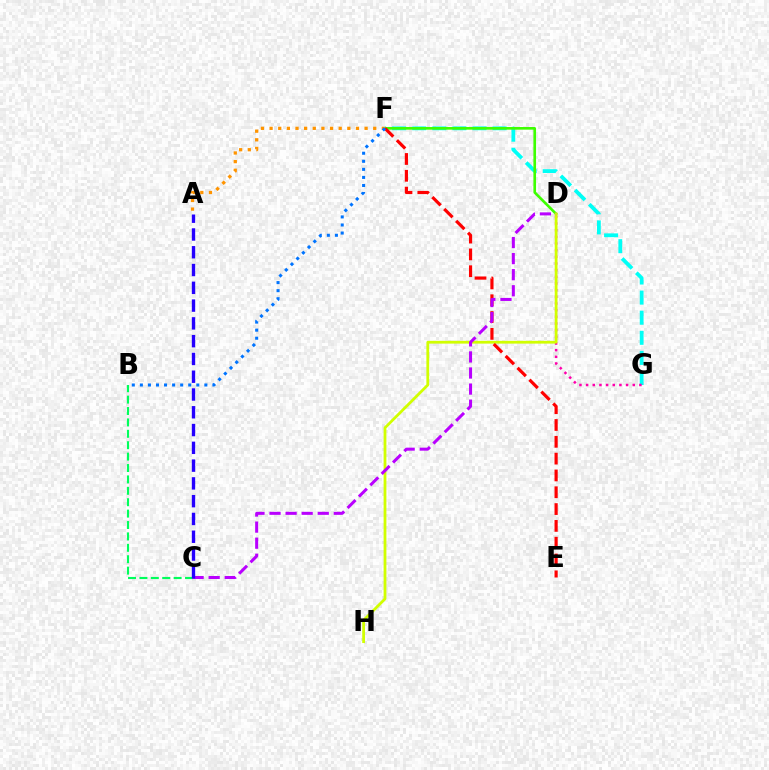{('F', 'G'): [{'color': '#00fff6', 'line_style': 'dashed', 'thickness': 2.73}], ('D', 'F'): [{'color': '#3dff00', 'line_style': 'solid', 'thickness': 1.9}], ('D', 'G'): [{'color': '#ff00ac', 'line_style': 'dotted', 'thickness': 1.81}], ('D', 'H'): [{'color': '#d1ff00', 'line_style': 'solid', 'thickness': 2.0}], ('B', 'C'): [{'color': '#00ff5c', 'line_style': 'dashed', 'thickness': 1.55}], ('E', 'F'): [{'color': '#ff0000', 'line_style': 'dashed', 'thickness': 2.28}], ('A', 'F'): [{'color': '#ff9400', 'line_style': 'dotted', 'thickness': 2.35}], ('B', 'F'): [{'color': '#0074ff', 'line_style': 'dotted', 'thickness': 2.19}], ('C', 'D'): [{'color': '#b900ff', 'line_style': 'dashed', 'thickness': 2.18}], ('A', 'C'): [{'color': '#2500ff', 'line_style': 'dashed', 'thickness': 2.42}]}